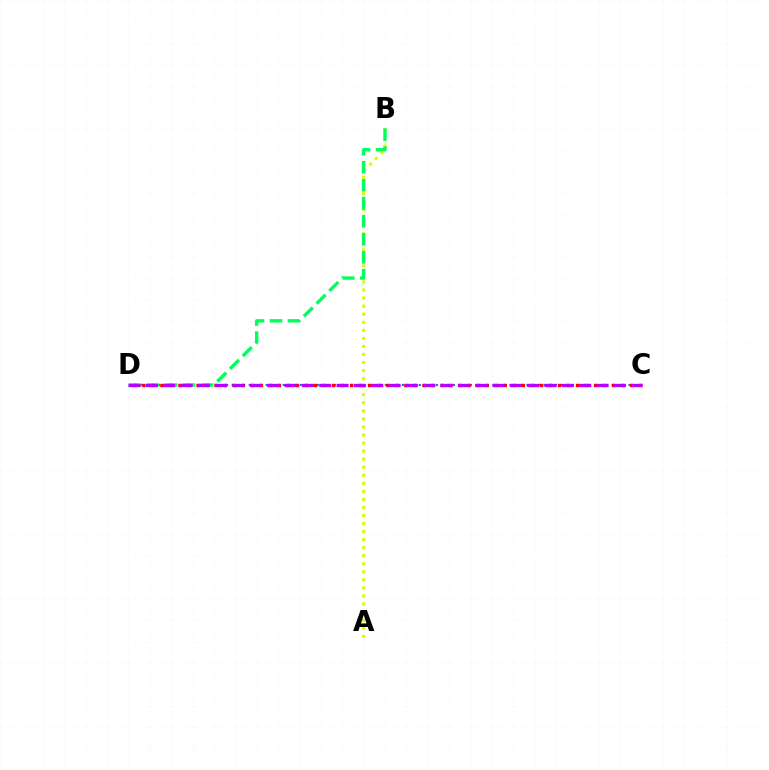{('C', 'D'): [{'color': '#0074ff', 'line_style': 'dotted', 'thickness': 1.54}, {'color': '#ff0000', 'line_style': 'dotted', 'thickness': 2.45}, {'color': '#b900ff', 'line_style': 'dashed', 'thickness': 2.35}], ('A', 'B'): [{'color': '#d1ff00', 'line_style': 'dotted', 'thickness': 2.19}], ('B', 'D'): [{'color': '#00ff5c', 'line_style': 'dashed', 'thickness': 2.45}]}